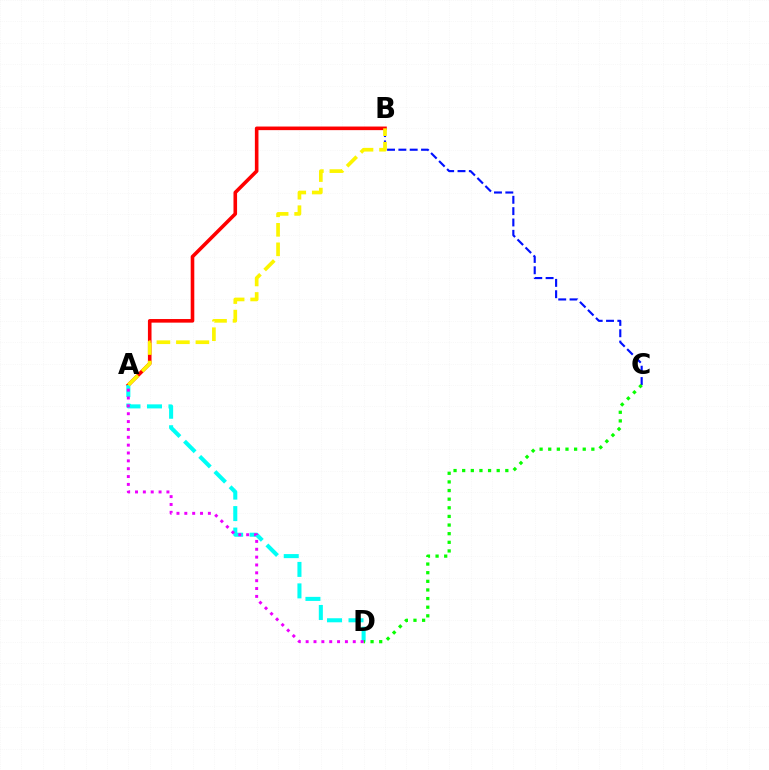{('A', 'B'): [{'color': '#ff0000', 'line_style': 'solid', 'thickness': 2.59}, {'color': '#fcf500', 'line_style': 'dashed', 'thickness': 2.65}], ('B', 'C'): [{'color': '#0010ff', 'line_style': 'dashed', 'thickness': 1.54}], ('A', 'D'): [{'color': '#00fff6', 'line_style': 'dashed', 'thickness': 2.92}, {'color': '#ee00ff', 'line_style': 'dotted', 'thickness': 2.13}], ('C', 'D'): [{'color': '#08ff00', 'line_style': 'dotted', 'thickness': 2.34}]}